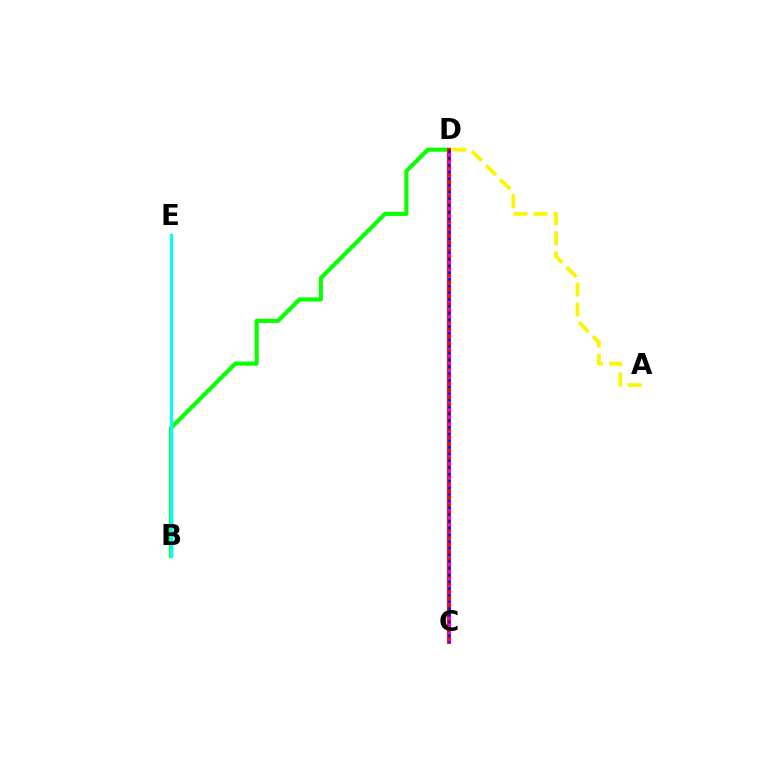{('B', 'D'): [{'color': '#08ff00', 'line_style': 'solid', 'thickness': 2.96}], ('A', 'D'): [{'color': '#fcf500', 'line_style': 'dashed', 'thickness': 2.72}], ('B', 'E'): [{'color': '#00fff6', 'line_style': 'solid', 'thickness': 2.27}], ('C', 'D'): [{'color': '#ff0000', 'line_style': 'solid', 'thickness': 2.8}, {'color': '#ee00ff', 'line_style': 'dotted', 'thickness': 2.1}, {'color': '#0010ff', 'line_style': 'dotted', 'thickness': 1.83}]}